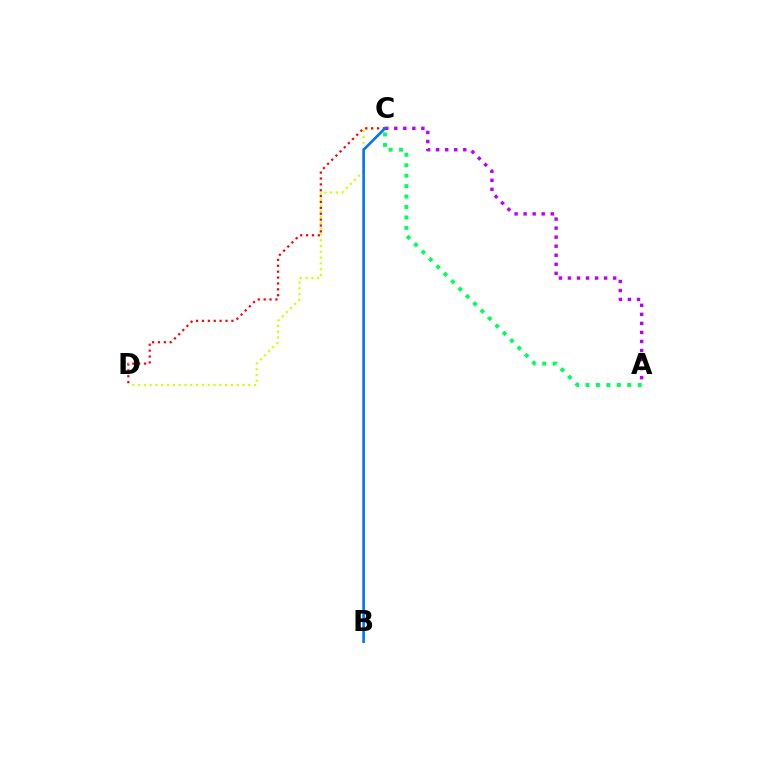{('C', 'D'): [{'color': '#d1ff00', 'line_style': 'dotted', 'thickness': 1.58}, {'color': '#ff0000', 'line_style': 'dotted', 'thickness': 1.6}], ('A', 'C'): [{'color': '#00ff5c', 'line_style': 'dotted', 'thickness': 2.84}, {'color': '#b900ff', 'line_style': 'dotted', 'thickness': 2.46}], ('B', 'C'): [{'color': '#0074ff', 'line_style': 'solid', 'thickness': 1.9}]}